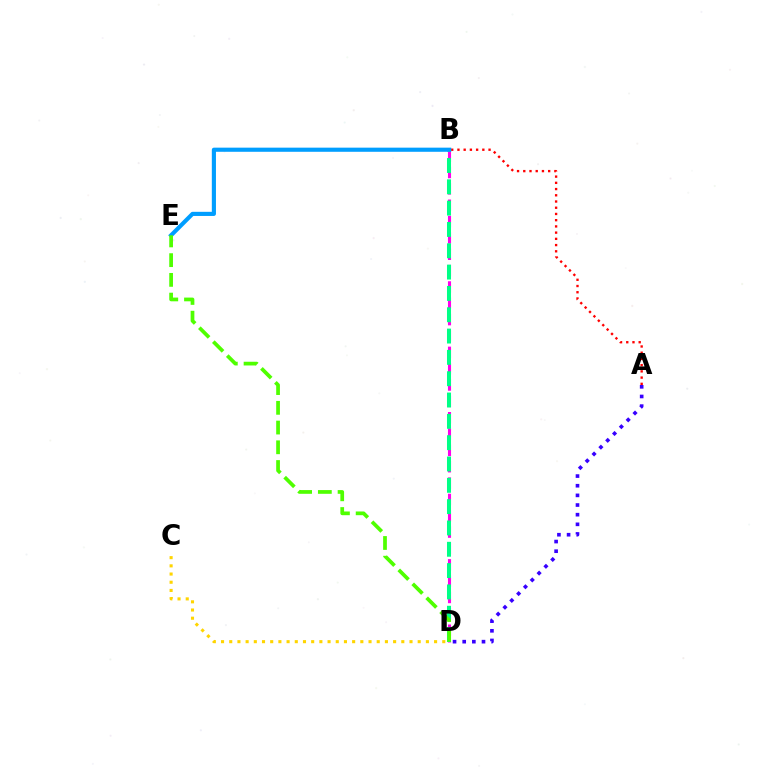{('B', 'D'): [{'color': '#ff00ed', 'line_style': 'dashed', 'thickness': 2.22}, {'color': '#00ff86', 'line_style': 'dashed', 'thickness': 2.9}], ('C', 'D'): [{'color': '#ffd500', 'line_style': 'dotted', 'thickness': 2.23}], ('A', 'B'): [{'color': '#ff0000', 'line_style': 'dotted', 'thickness': 1.69}], ('B', 'E'): [{'color': '#009eff', 'line_style': 'solid', 'thickness': 2.98}], ('D', 'E'): [{'color': '#4fff00', 'line_style': 'dashed', 'thickness': 2.68}], ('A', 'D'): [{'color': '#3700ff', 'line_style': 'dotted', 'thickness': 2.62}]}